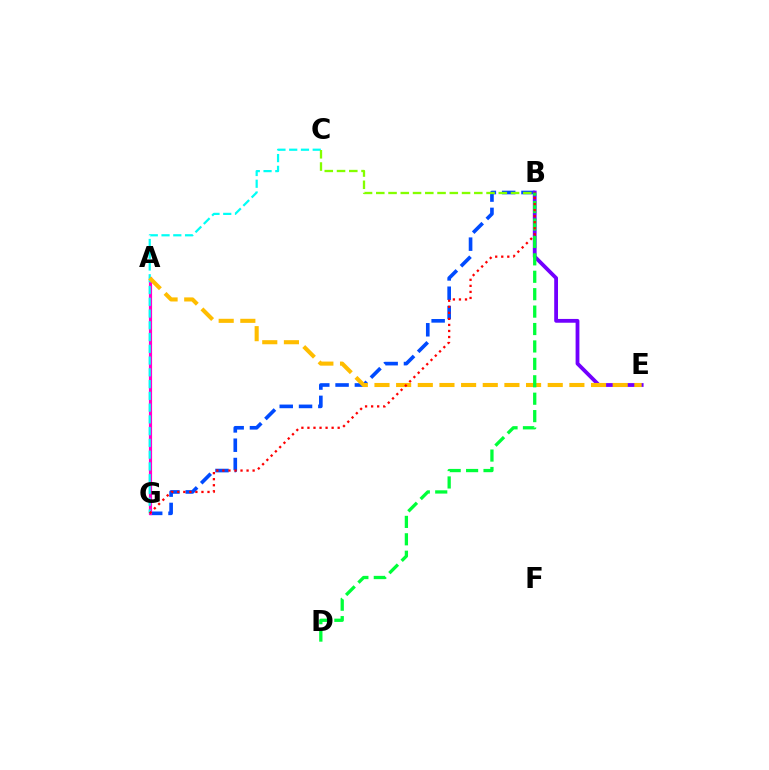{('B', 'G'): [{'color': '#004bff', 'line_style': 'dashed', 'thickness': 2.62}, {'color': '#ff0000', 'line_style': 'dotted', 'thickness': 1.64}], ('B', 'E'): [{'color': '#7200ff', 'line_style': 'solid', 'thickness': 2.73}], ('A', 'G'): [{'color': '#ff00cf', 'line_style': 'solid', 'thickness': 2.29}], ('C', 'G'): [{'color': '#00fff6', 'line_style': 'dashed', 'thickness': 1.6}], ('B', 'C'): [{'color': '#84ff00', 'line_style': 'dashed', 'thickness': 1.66}], ('A', 'E'): [{'color': '#ffbd00', 'line_style': 'dashed', 'thickness': 2.94}], ('B', 'D'): [{'color': '#00ff39', 'line_style': 'dashed', 'thickness': 2.37}]}